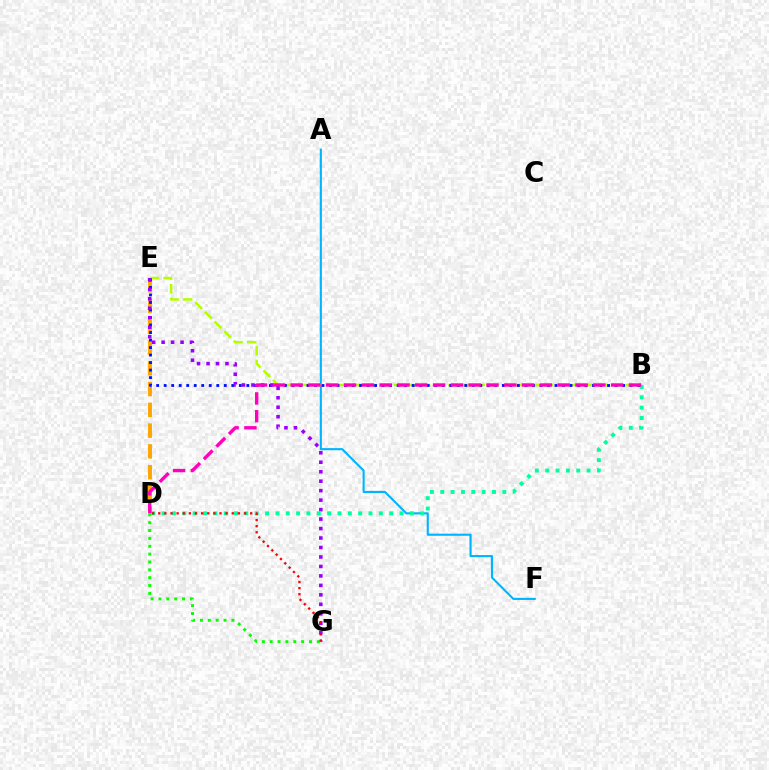{('A', 'F'): [{'color': '#00b5ff', 'line_style': 'solid', 'thickness': 1.52}], ('D', 'E'): [{'color': '#ffa500', 'line_style': 'dashed', 'thickness': 2.82}], ('B', 'E'): [{'color': '#b3ff00', 'line_style': 'dashed', 'thickness': 1.85}, {'color': '#0010ff', 'line_style': 'dotted', 'thickness': 2.04}], ('E', 'G'): [{'color': '#9b00ff', 'line_style': 'dotted', 'thickness': 2.57}], ('B', 'D'): [{'color': '#00ff9d', 'line_style': 'dotted', 'thickness': 2.81}, {'color': '#ff00bd', 'line_style': 'dashed', 'thickness': 2.42}], ('D', 'G'): [{'color': '#08ff00', 'line_style': 'dotted', 'thickness': 2.14}, {'color': '#ff0000', 'line_style': 'dotted', 'thickness': 1.66}]}